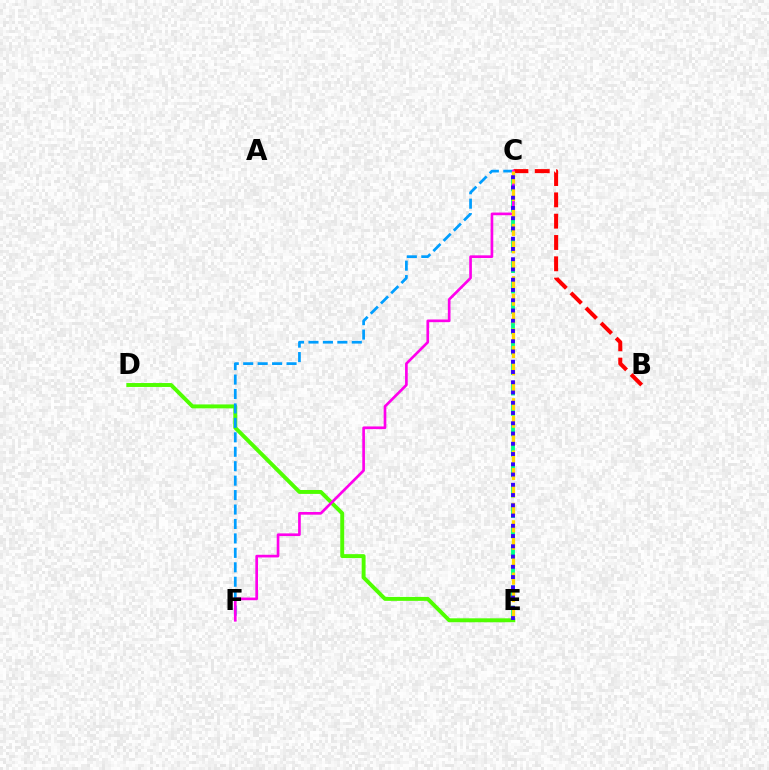{('B', 'C'): [{'color': '#ff0000', 'line_style': 'dashed', 'thickness': 2.9}], ('D', 'E'): [{'color': '#4fff00', 'line_style': 'solid', 'thickness': 2.83}], ('C', 'F'): [{'color': '#009eff', 'line_style': 'dashed', 'thickness': 1.96}, {'color': '#ff00ed', 'line_style': 'solid', 'thickness': 1.92}], ('C', 'E'): [{'color': '#00ff86', 'line_style': 'dashed', 'thickness': 2.77}, {'color': '#ffd500', 'line_style': 'dashed', 'thickness': 2.37}, {'color': '#3700ff', 'line_style': 'dotted', 'thickness': 2.79}]}